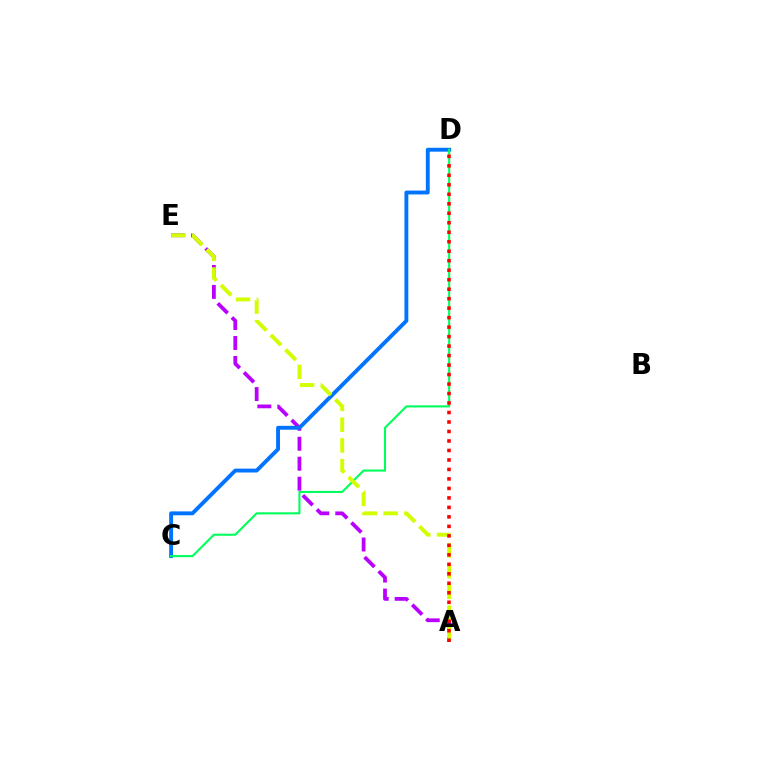{('A', 'E'): [{'color': '#b900ff', 'line_style': 'dashed', 'thickness': 2.71}, {'color': '#d1ff00', 'line_style': 'dashed', 'thickness': 2.82}], ('C', 'D'): [{'color': '#0074ff', 'line_style': 'solid', 'thickness': 2.79}, {'color': '#00ff5c', 'line_style': 'solid', 'thickness': 1.51}], ('A', 'D'): [{'color': '#ff0000', 'line_style': 'dotted', 'thickness': 2.58}]}